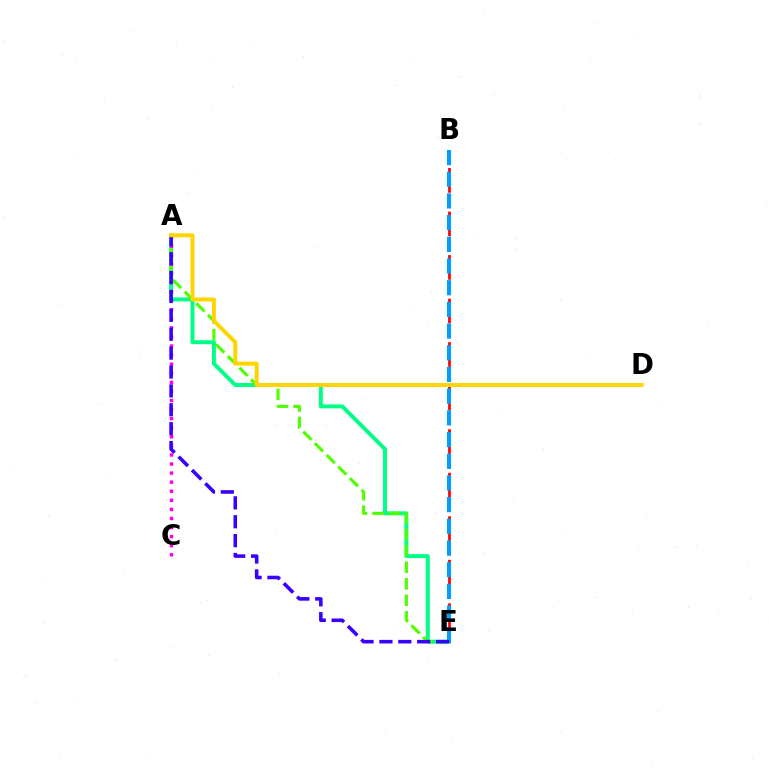{('A', 'E'): [{'color': '#00ff86', 'line_style': 'solid', 'thickness': 2.85}, {'color': '#4fff00', 'line_style': 'dashed', 'thickness': 2.24}, {'color': '#3700ff', 'line_style': 'dashed', 'thickness': 2.57}], ('B', 'E'): [{'color': '#ff0000', 'line_style': 'dashed', 'thickness': 1.97}, {'color': '#009eff', 'line_style': 'dashed', 'thickness': 2.95}], ('A', 'C'): [{'color': '#ff00ed', 'line_style': 'dotted', 'thickness': 2.47}], ('A', 'D'): [{'color': '#ffd500', 'line_style': 'solid', 'thickness': 2.86}]}